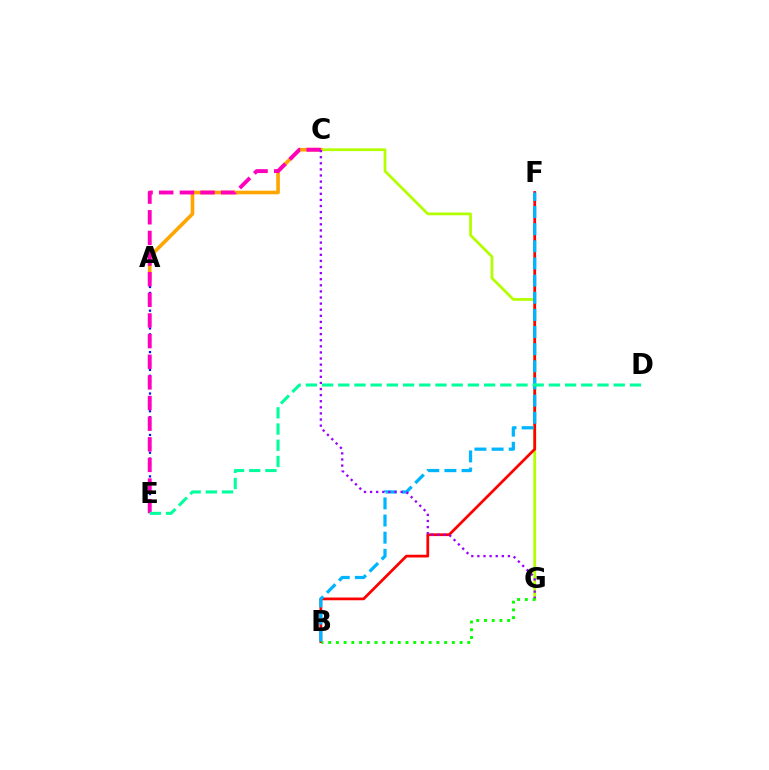{('C', 'G'): [{'color': '#b3ff00', 'line_style': 'solid', 'thickness': 1.99}, {'color': '#9b00ff', 'line_style': 'dotted', 'thickness': 1.66}], ('B', 'F'): [{'color': '#ff0000', 'line_style': 'solid', 'thickness': 1.97}, {'color': '#00b5ff', 'line_style': 'dashed', 'thickness': 2.33}], ('A', 'C'): [{'color': '#ffa500', 'line_style': 'solid', 'thickness': 2.62}], ('A', 'E'): [{'color': '#0010ff', 'line_style': 'dotted', 'thickness': 1.61}], ('C', 'E'): [{'color': '#ff00bd', 'line_style': 'dashed', 'thickness': 2.8}], ('D', 'E'): [{'color': '#00ff9d', 'line_style': 'dashed', 'thickness': 2.2}], ('B', 'G'): [{'color': '#08ff00', 'line_style': 'dotted', 'thickness': 2.1}]}